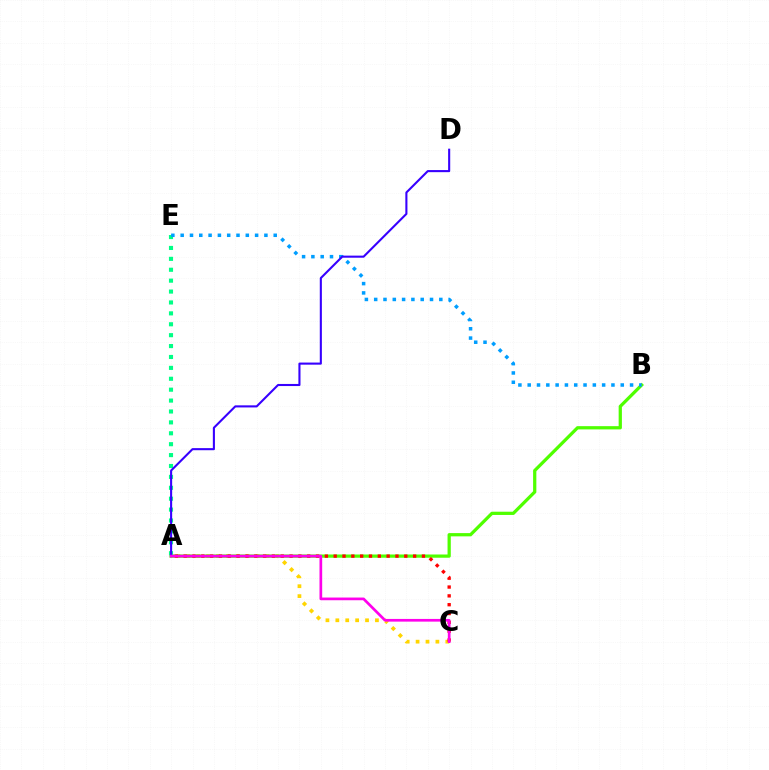{('A', 'C'): [{'color': '#ffd500', 'line_style': 'dotted', 'thickness': 2.69}, {'color': '#ff0000', 'line_style': 'dotted', 'thickness': 2.4}, {'color': '#ff00ed', 'line_style': 'solid', 'thickness': 1.94}], ('A', 'B'): [{'color': '#4fff00', 'line_style': 'solid', 'thickness': 2.34}], ('A', 'E'): [{'color': '#00ff86', 'line_style': 'dotted', 'thickness': 2.96}], ('B', 'E'): [{'color': '#009eff', 'line_style': 'dotted', 'thickness': 2.53}], ('A', 'D'): [{'color': '#3700ff', 'line_style': 'solid', 'thickness': 1.51}]}